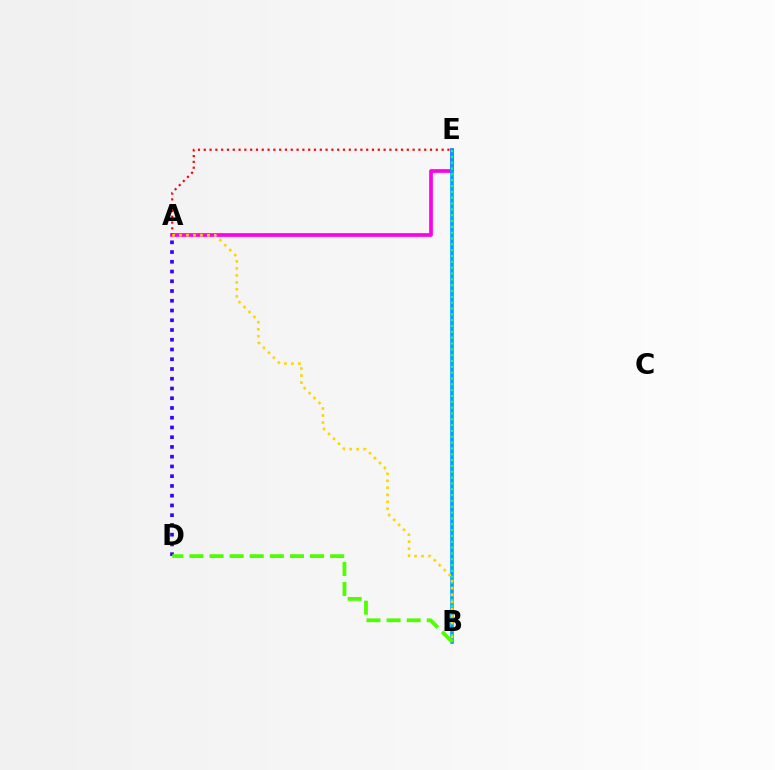{('A', 'E'): [{'color': '#ff00ed', 'line_style': 'solid', 'thickness': 2.67}, {'color': '#ff0000', 'line_style': 'dotted', 'thickness': 1.58}], ('B', 'E'): [{'color': '#009eff', 'line_style': 'solid', 'thickness': 2.6}, {'color': '#00ff86', 'line_style': 'dotted', 'thickness': 1.58}], ('A', 'D'): [{'color': '#3700ff', 'line_style': 'dotted', 'thickness': 2.65}], ('A', 'B'): [{'color': '#ffd500', 'line_style': 'dotted', 'thickness': 1.9}], ('B', 'D'): [{'color': '#4fff00', 'line_style': 'dashed', 'thickness': 2.73}]}